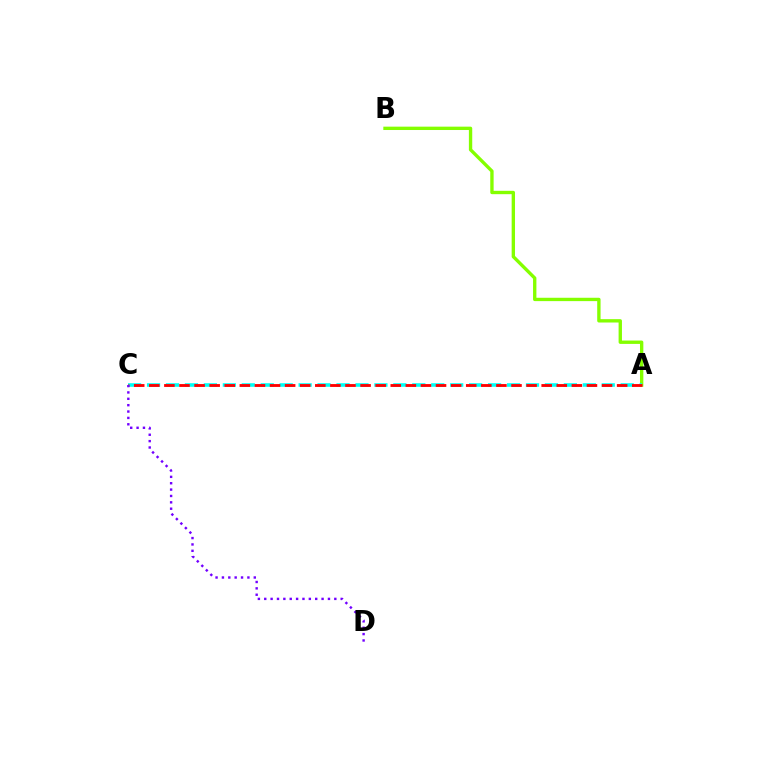{('A', 'B'): [{'color': '#84ff00', 'line_style': 'solid', 'thickness': 2.42}], ('A', 'C'): [{'color': '#00fff6', 'line_style': 'dashed', 'thickness': 2.57}, {'color': '#ff0000', 'line_style': 'dashed', 'thickness': 2.05}], ('C', 'D'): [{'color': '#7200ff', 'line_style': 'dotted', 'thickness': 1.73}]}